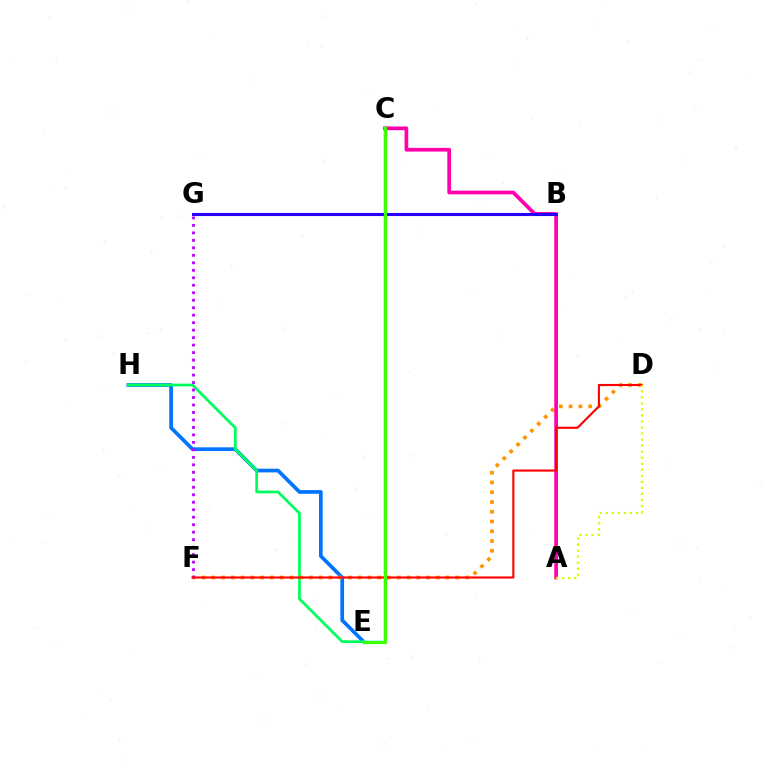{('E', 'H'): [{'color': '#0074ff', 'line_style': 'solid', 'thickness': 2.66}, {'color': '#00ff5c', 'line_style': 'solid', 'thickness': 1.98}], ('D', 'F'): [{'color': '#ff9400', 'line_style': 'dotted', 'thickness': 2.65}, {'color': '#ff0000', 'line_style': 'solid', 'thickness': 1.52}], ('F', 'G'): [{'color': '#b900ff', 'line_style': 'dotted', 'thickness': 2.03}], ('C', 'E'): [{'color': '#00fff6', 'line_style': 'solid', 'thickness': 1.78}, {'color': '#3dff00', 'line_style': 'solid', 'thickness': 2.32}], ('A', 'C'): [{'color': '#ff00ac', 'line_style': 'solid', 'thickness': 2.67}], ('B', 'G'): [{'color': '#2500ff', 'line_style': 'solid', 'thickness': 2.22}], ('A', 'D'): [{'color': '#d1ff00', 'line_style': 'dotted', 'thickness': 1.64}]}